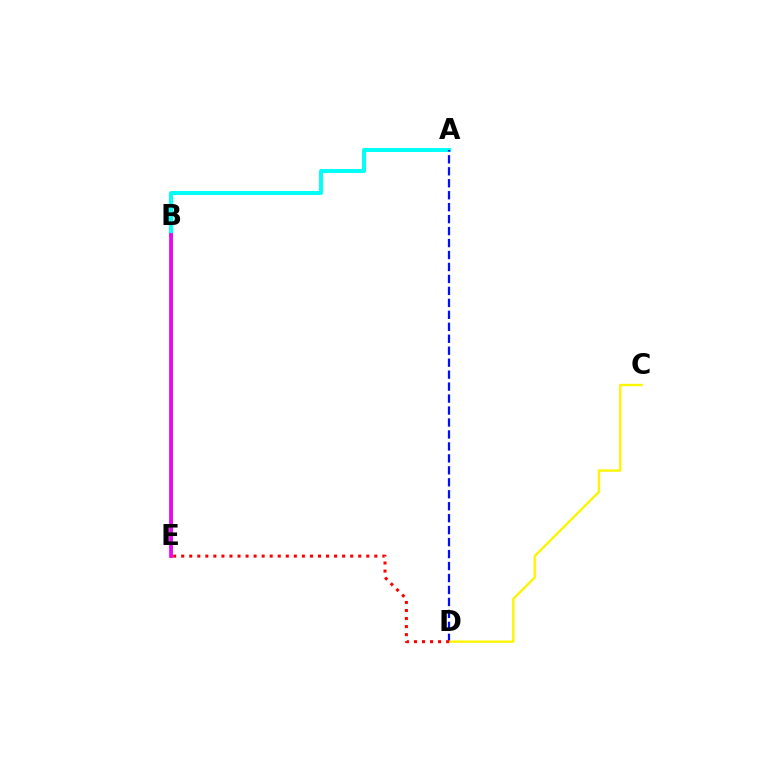{('A', 'B'): [{'color': '#00fff6', 'line_style': 'solid', 'thickness': 2.84}], ('B', 'E'): [{'color': '#08ff00', 'line_style': 'solid', 'thickness': 2.07}, {'color': '#ee00ff', 'line_style': 'solid', 'thickness': 2.68}], ('A', 'D'): [{'color': '#0010ff', 'line_style': 'dashed', 'thickness': 1.63}], ('C', 'D'): [{'color': '#fcf500', 'line_style': 'solid', 'thickness': 1.7}], ('D', 'E'): [{'color': '#ff0000', 'line_style': 'dotted', 'thickness': 2.19}]}